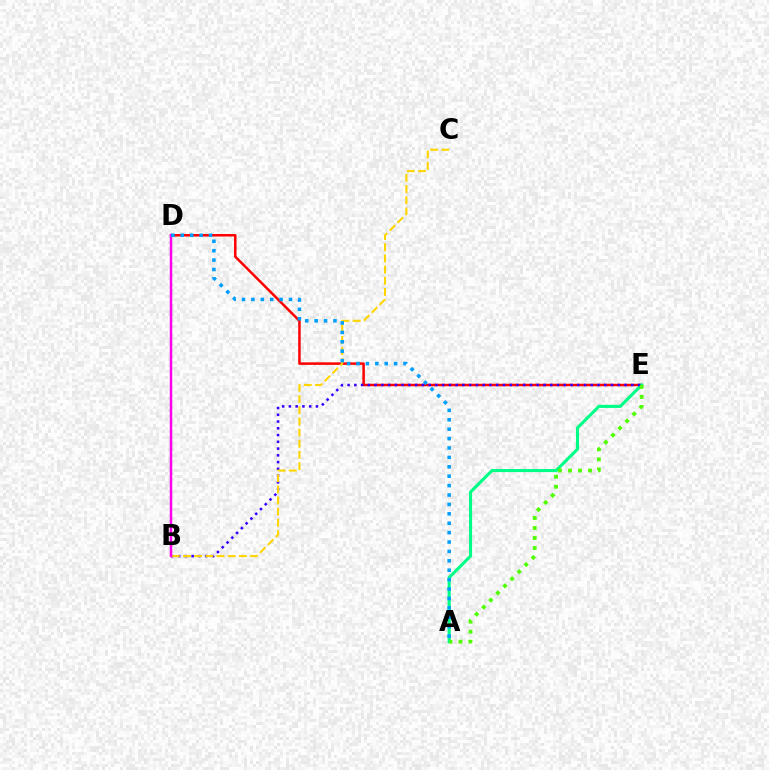{('D', 'E'): [{'color': '#ff0000', 'line_style': 'solid', 'thickness': 1.8}], ('A', 'E'): [{'color': '#00ff86', 'line_style': 'solid', 'thickness': 2.22}, {'color': '#4fff00', 'line_style': 'dotted', 'thickness': 2.72}], ('B', 'E'): [{'color': '#3700ff', 'line_style': 'dotted', 'thickness': 1.84}], ('B', 'C'): [{'color': '#ffd500', 'line_style': 'dashed', 'thickness': 1.52}], ('B', 'D'): [{'color': '#ff00ed', 'line_style': 'solid', 'thickness': 1.8}], ('A', 'D'): [{'color': '#009eff', 'line_style': 'dotted', 'thickness': 2.56}]}